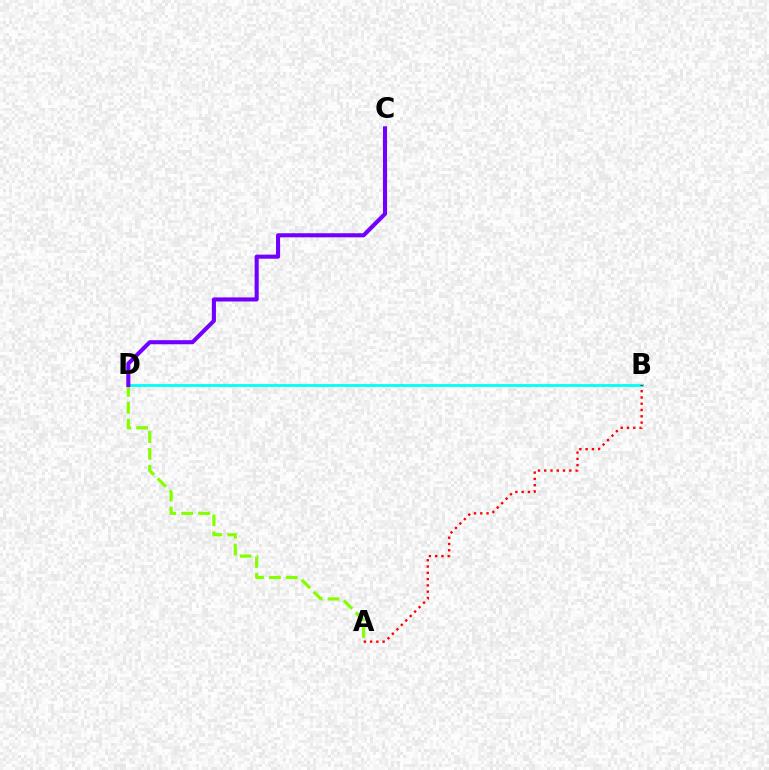{('B', 'D'): [{'color': '#00fff6', 'line_style': 'solid', 'thickness': 2.02}], ('A', 'D'): [{'color': '#84ff00', 'line_style': 'dashed', 'thickness': 2.29}], ('C', 'D'): [{'color': '#7200ff', 'line_style': 'solid', 'thickness': 2.94}], ('A', 'B'): [{'color': '#ff0000', 'line_style': 'dotted', 'thickness': 1.71}]}